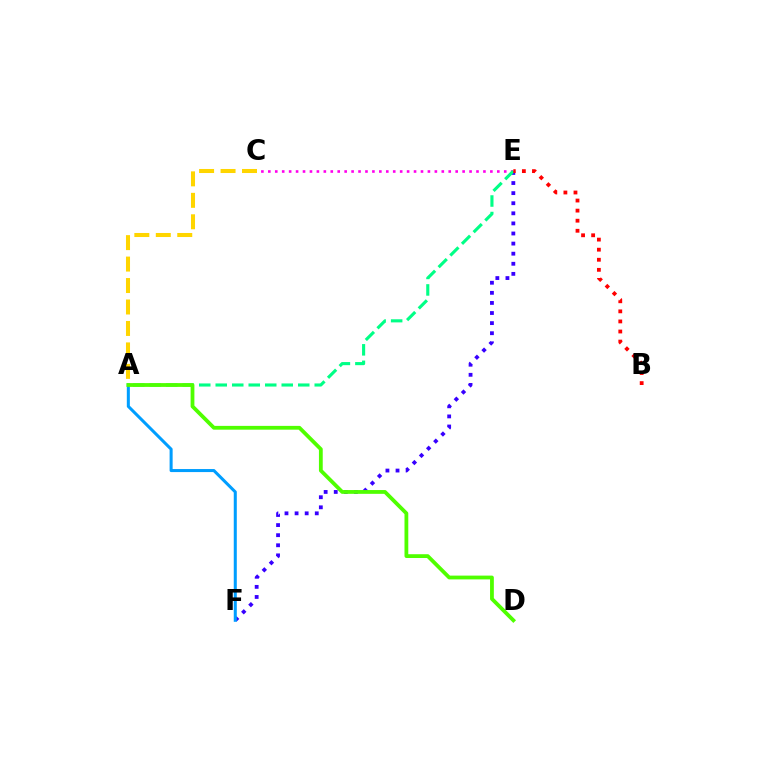{('C', 'E'): [{'color': '#ff00ed', 'line_style': 'dotted', 'thickness': 1.89}], ('E', 'F'): [{'color': '#3700ff', 'line_style': 'dotted', 'thickness': 2.74}], ('A', 'F'): [{'color': '#009eff', 'line_style': 'solid', 'thickness': 2.19}], ('A', 'E'): [{'color': '#00ff86', 'line_style': 'dashed', 'thickness': 2.24}], ('A', 'C'): [{'color': '#ffd500', 'line_style': 'dashed', 'thickness': 2.92}], ('A', 'D'): [{'color': '#4fff00', 'line_style': 'solid', 'thickness': 2.73}], ('B', 'E'): [{'color': '#ff0000', 'line_style': 'dotted', 'thickness': 2.74}]}